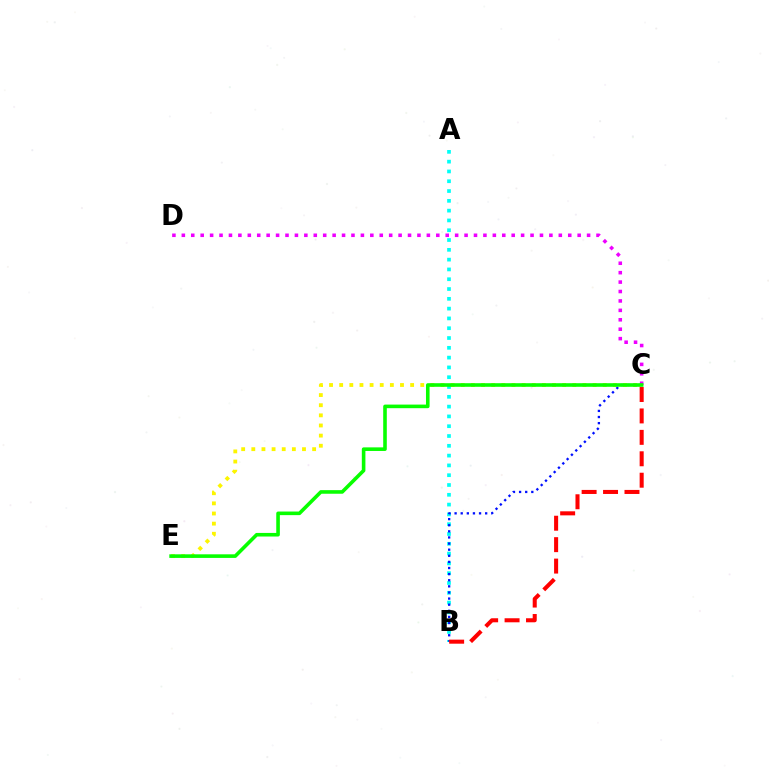{('A', 'B'): [{'color': '#00fff6', 'line_style': 'dotted', 'thickness': 2.66}], ('C', 'E'): [{'color': '#fcf500', 'line_style': 'dotted', 'thickness': 2.75}, {'color': '#08ff00', 'line_style': 'solid', 'thickness': 2.59}], ('B', 'C'): [{'color': '#0010ff', 'line_style': 'dotted', 'thickness': 1.66}, {'color': '#ff0000', 'line_style': 'dashed', 'thickness': 2.91}], ('C', 'D'): [{'color': '#ee00ff', 'line_style': 'dotted', 'thickness': 2.56}]}